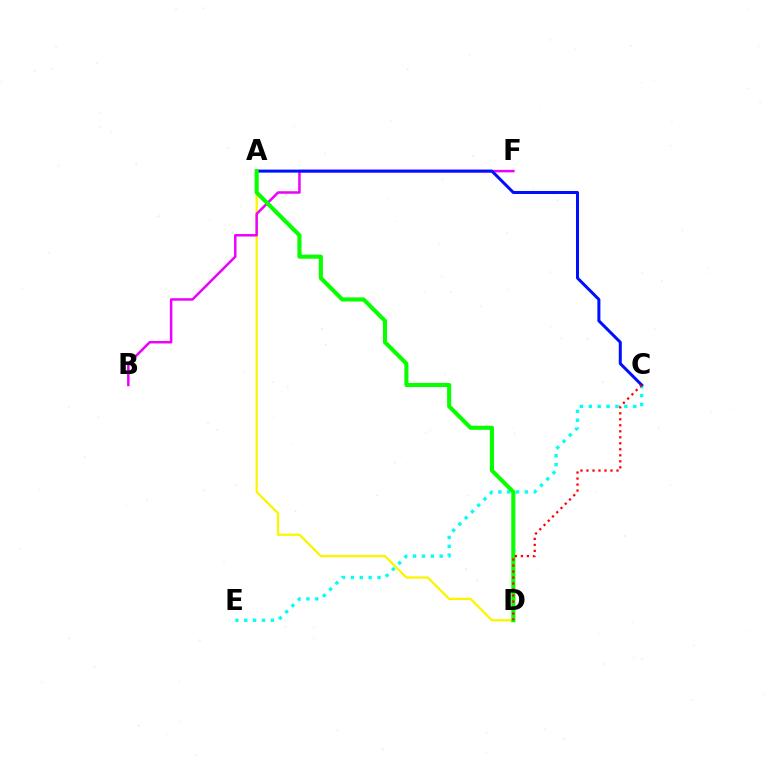{('A', 'D'): [{'color': '#fcf500', 'line_style': 'solid', 'thickness': 1.65}, {'color': '#08ff00', 'line_style': 'solid', 'thickness': 2.94}], ('B', 'F'): [{'color': '#ee00ff', 'line_style': 'solid', 'thickness': 1.8}], ('C', 'E'): [{'color': '#00fff6', 'line_style': 'dotted', 'thickness': 2.41}], ('A', 'C'): [{'color': '#0010ff', 'line_style': 'solid', 'thickness': 2.17}], ('C', 'D'): [{'color': '#ff0000', 'line_style': 'dotted', 'thickness': 1.63}]}